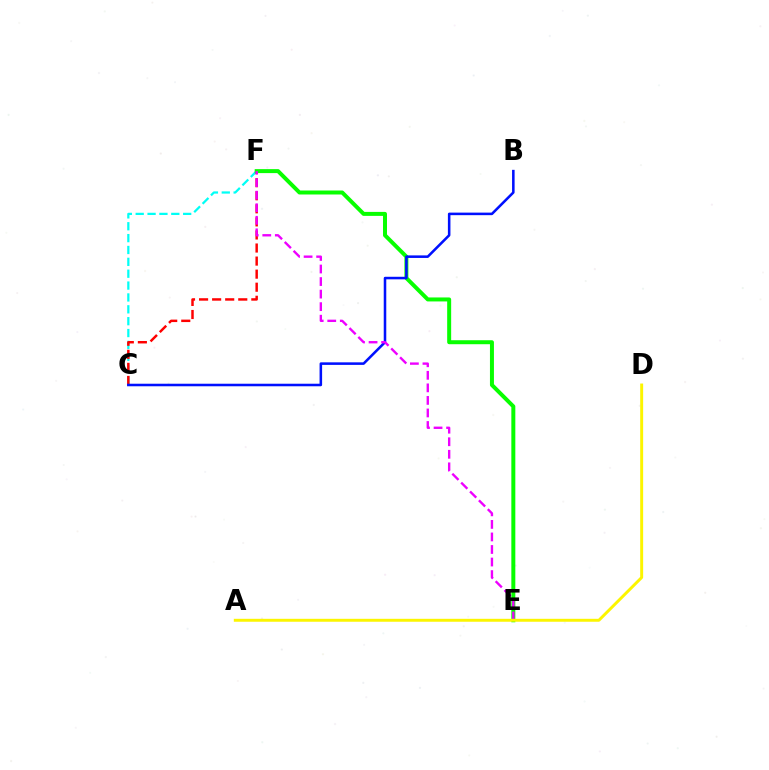{('C', 'F'): [{'color': '#00fff6', 'line_style': 'dashed', 'thickness': 1.61}, {'color': '#ff0000', 'line_style': 'dashed', 'thickness': 1.77}], ('E', 'F'): [{'color': '#08ff00', 'line_style': 'solid', 'thickness': 2.87}, {'color': '#ee00ff', 'line_style': 'dashed', 'thickness': 1.7}], ('B', 'C'): [{'color': '#0010ff', 'line_style': 'solid', 'thickness': 1.84}], ('A', 'D'): [{'color': '#fcf500', 'line_style': 'solid', 'thickness': 2.12}]}